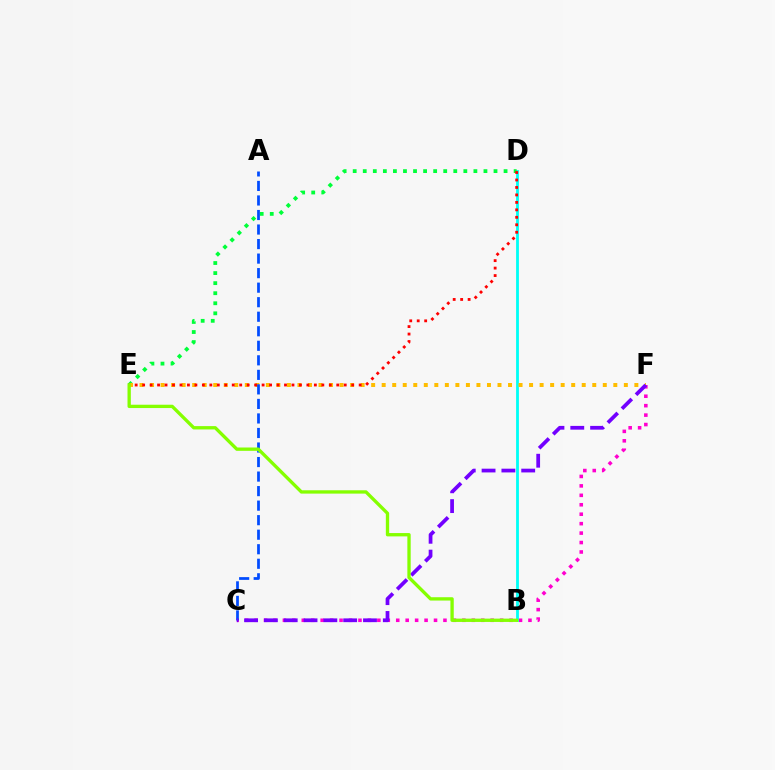{('C', 'F'): [{'color': '#ff00cf', 'line_style': 'dotted', 'thickness': 2.57}, {'color': '#7200ff', 'line_style': 'dashed', 'thickness': 2.69}], ('B', 'D'): [{'color': '#00fff6', 'line_style': 'solid', 'thickness': 2.02}], ('D', 'E'): [{'color': '#00ff39', 'line_style': 'dotted', 'thickness': 2.73}, {'color': '#ff0000', 'line_style': 'dotted', 'thickness': 2.03}], ('E', 'F'): [{'color': '#ffbd00', 'line_style': 'dotted', 'thickness': 2.86}], ('A', 'C'): [{'color': '#004bff', 'line_style': 'dashed', 'thickness': 1.97}], ('B', 'E'): [{'color': '#84ff00', 'line_style': 'solid', 'thickness': 2.4}]}